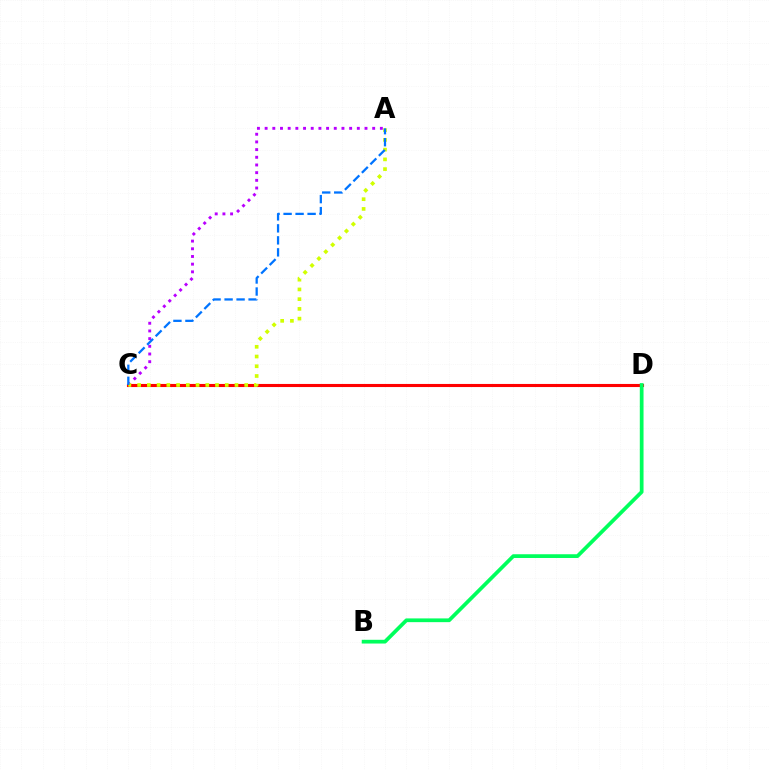{('A', 'C'): [{'color': '#b900ff', 'line_style': 'dotted', 'thickness': 2.09}, {'color': '#d1ff00', 'line_style': 'dotted', 'thickness': 2.64}, {'color': '#0074ff', 'line_style': 'dashed', 'thickness': 1.63}], ('C', 'D'): [{'color': '#ff0000', 'line_style': 'solid', 'thickness': 2.23}], ('B', 'D'): [{'color': '#00ff5c', 'line_style': 'solid', 'thickness': 2.69}]}